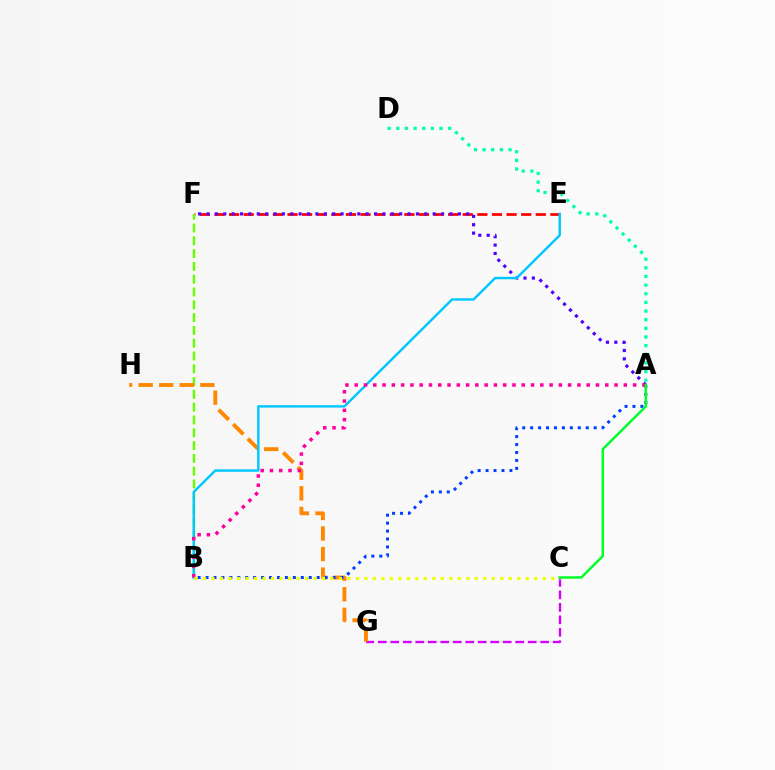{('E', 'F'): [{'color': '#ff0000', 'line_style': 'dashed', 'thickness': 1.98}], ('B', 'F'): [{'color': '#66ff00', 'line_style': 'dashed', 'thickness': 1.74}], ('C', 'G'): [{'color': '#d600ff', 'line_style': 'dashed', 'thickness': 1.7}], ('G', 'H'): [{'color': '#ff8800', 'line_style': 'dashed', 'thickness': 2.8}], ('A', 'D'): [{'color': '#00ffaf', 'line_style': 'dotted', 'thickness': 2.35}], ('A', 'F'): [{'color': '#4f00ff', 'line_style': 'dotted', 'thickness': 2.28}], ('B', 'E'): [{'color': '#00c7ff', 'line_style': 'solid', 'thickness': 1.75}], ('A', 'B'): [{'color': '#003fff', 'line_style': 'dotted', 'thickness': 2.16}, {'color': '#ff00a0', 'line_style': 'dotted', 'thickness': 2.52}], ('B', 'C'): [{'color': '#eeff00', 'line_style': 'dotted', 'thickness': 2.31}], ('A', 'C'): [{'color': '#00ff27', 'line_style': 'solid', 'thickness': 1.78}]}